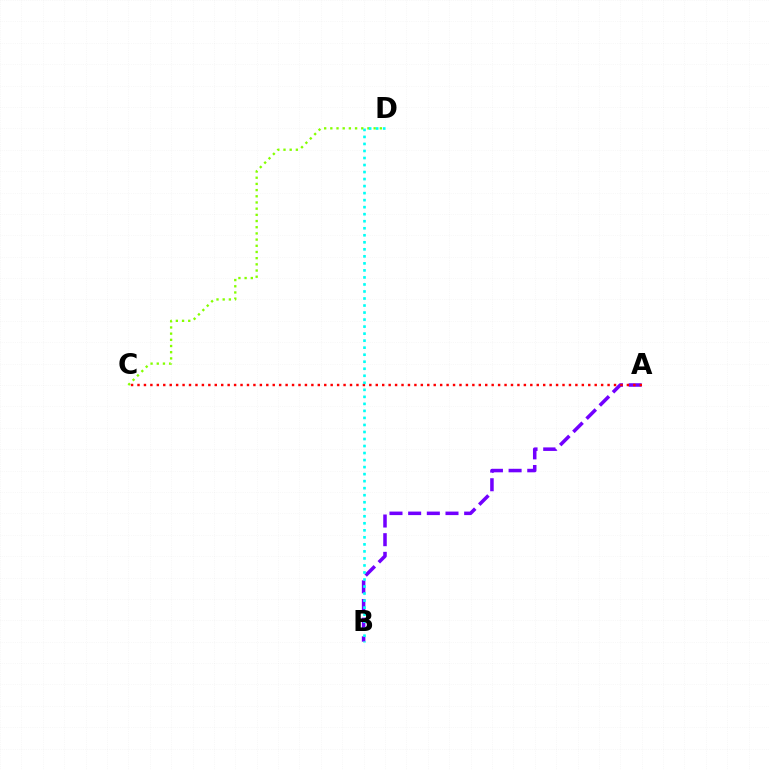{('A', 'B'): [{'color': '#7200ff', 'line_style': 'dashed', 'thickness': 2.54}], ('A', 'C'): [{'color': '#ff0000', 'line_style': 'dotted', 'thickness': 1.75}], ('C', 'D'): [{'color': '#84ff00', 'line_style': 'dotted', 'thickness': 1.68}], ('B', 'D'): [{'color': '#00fff6', 'line_style': 'dotted', 'thickness': 1.91}]}